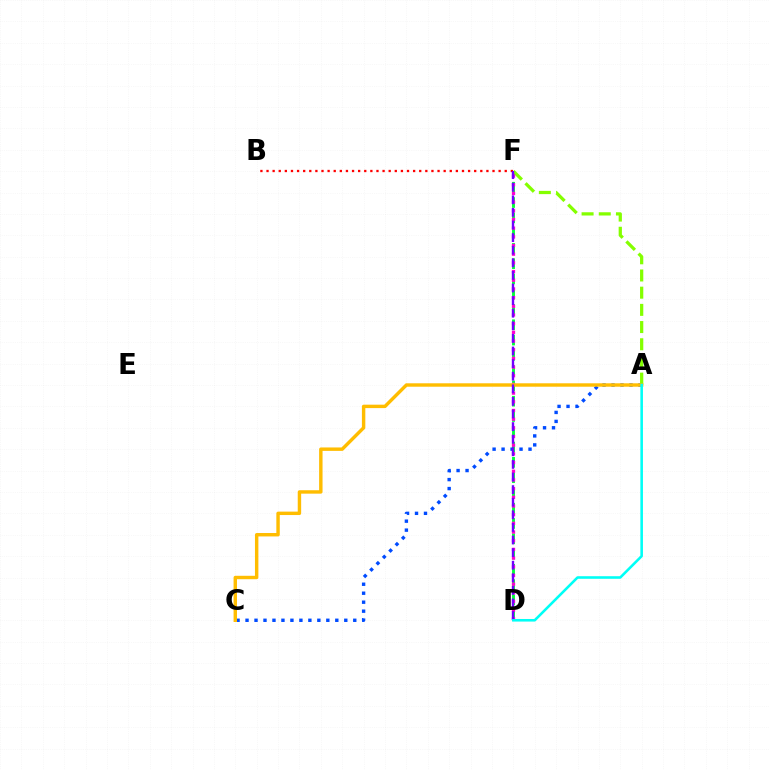{('D', 'F'): [{'color': '#00ff39', 'line_style': 'dashed', 'thickness': 2.08}, {'color': '#ff00cf', 'line_style': 'dotted', 'thickness': 2.36}, {'color': '#7200ff', 'line_style': 'dashed', 'thickness': 1.71}], ('A', 'C'): [{'color': '#004bff', 'line_style': 'dotted', 'thickness': 2.44}, {'color': '#ffbd00', 'line_style': 'solid', 'thickness': 2.46}], ('A', 'F'): [{'color': '#84ff00', 'line_style': 'dashed', 'thickness': 2.34}], ('B', 'F'): [{'color': '#ff0000', 'line_style': 'dotted', 'thickness': 1.66}], ('A', 'D'): [{'color': '#00fff6', 'line_style': 'solid', 'thickness': 1.86}]}